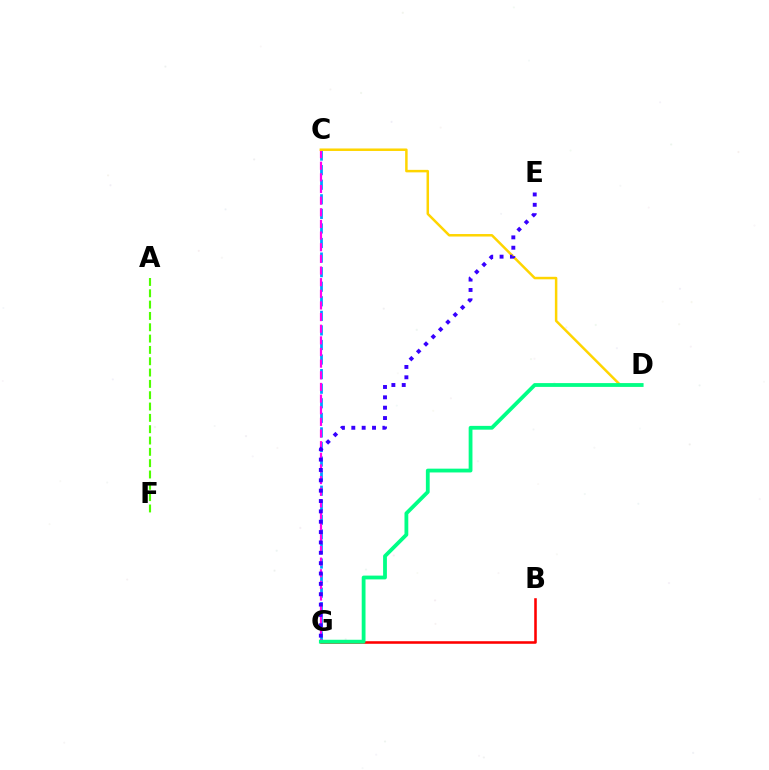{('C', 'G'): [{'color': '#009eff', 'line_style': 'dashed', 'thickness': 1.98}, {'color': '#ff00ed', 'line_style': 'dashed', 'thickness': 1.58}], ('A', 'F'): [{'color': '#4fff00', 'line_style': 'dashed', 'thickness': 1.54}], ('B', 'G'): [{'color': '#ff0000', 'line_style': 'solid', 'thickness': 1.85}], ('C', 'D'): [{'color': '#ffd500', 'line_style': 'solid', 'thickness': 1.8}], ('E', 'G'): [{'color': '#3700ff', 'line_style': 'dotted', 'thickness': 2.81}], ('D', 'G'): [{'color': '#00ff86', 'line_style': 'solid', 'thickness': 2.74}]}